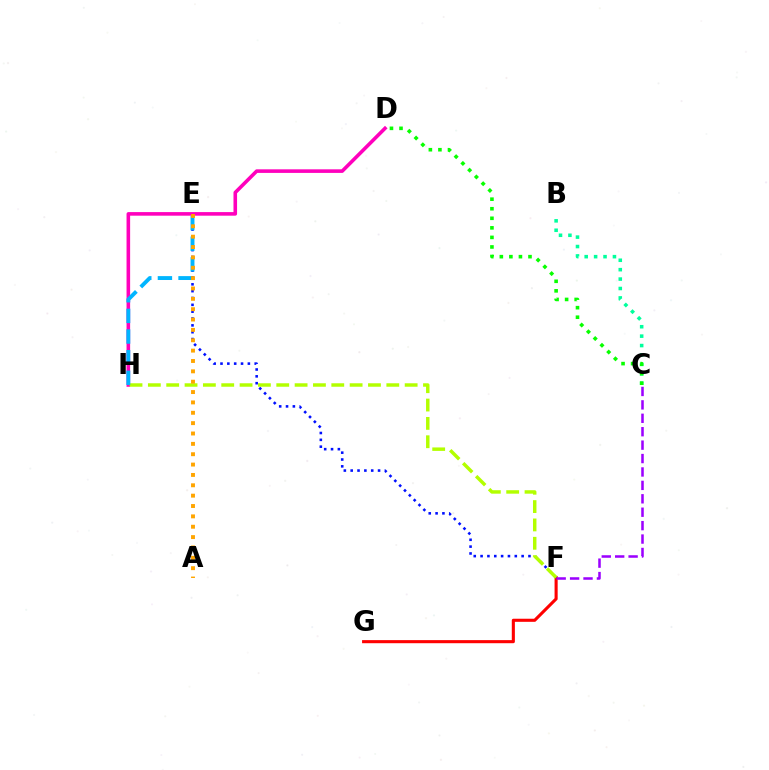{('F', 'G'): [{'color': '#ff0000', 'line_style': 'solid', 'thickness': 2.22}], ('D', 'H'): [{'color': '#ff00bd', 'line_style': 'solid', 'thickness': 2.58}], ('C', 'F'): [{'color': '#9b00ff', 'line_style': 'dashed', 'thickness': 1.82}], ('E', 'F'): [{'color': '#0010ff', 'line_style': 'dotted', 'thickness': 1.86}], ('B', 'C'): [{'color': '#00ff9d', 'line_style': 'dotted', 'thickness': 2.56}], ('F', 'H'): [{'color': '#b3ff00', 'line_style': 'dashed', 'thickness': 2.49}], ('E', 'H'): [{'color': '#00b5ff', 'line_style': 'dashed', 'thickness': 2.8}], ('C', 'D'): [{'color': '#08ff00', 'line_style': 'dotted', 'thickness': 2.6}], ('A', 'E'): [{'color': '#ffa500', 'line_style': 'dotted', 'thickness': 2.81}]}